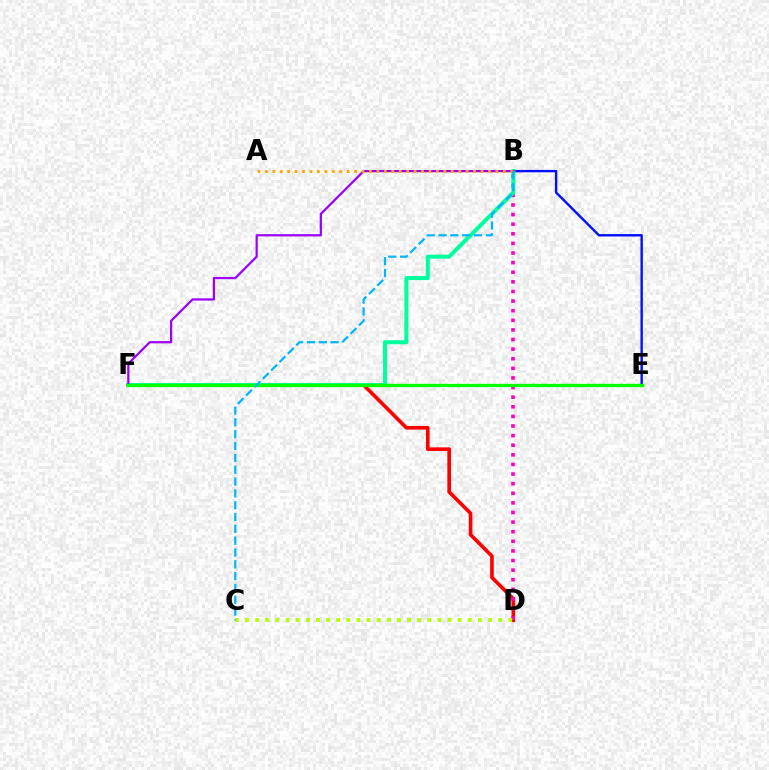{('B', 'E'): [{'color': '#0010ff', 'line_style': 'solid', 'thickness': 1.72}], ('D', 'F'): [{'color': '#ff0000', 'line_style': 'solid', 'thickness': 2.62}], ('B', 'D'): [{'color': '#ff00bd', 'line_style': 'dotted', 'thickness': 2.61}], ('B', 'F'): [{'color': '#00ff9d', 'line_style': 'solid', 'thickness': 2.9}, {'color': '#9b00ff', 'line_style': 'solid', 'thickness': 1.6}], ('A', 'B'): [{'color': '#ffa500', 'line_style': 'dotted', 'thickness': 2.02}], ('E', 'F'): [{'color': '#08ff00', 'line_style': 'solid', 'thickness': 2.37}], ('C', 'D'): [{'color': '#b3ff00', 'line_style': 'dotted', 'thickness': 2.75}], ('B', 'C'): [{'color': '#00b5ff', 'line_style': 'dashed', 'thickness': 1.61}]}